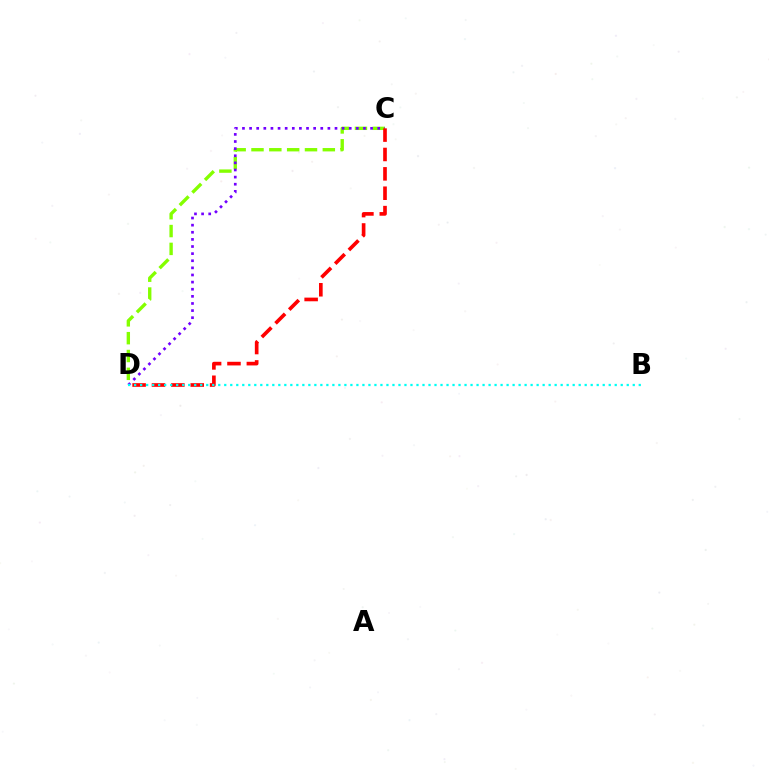{('C', 'D'): [{'color': '#84ff00', 'line_style': 'dashed', 'thickness': 2.42}, {'color': '#7200ff', 'line_style': 'dotted', 'thickness': 1.93}, {'color': '#ff0000', 'line_style': 'dashed', 'thickness': 2.63}], ('B', 'D'): [{'color': '#00fff6', 'line_style': 'dotted', 'thickness': 1.63}]}